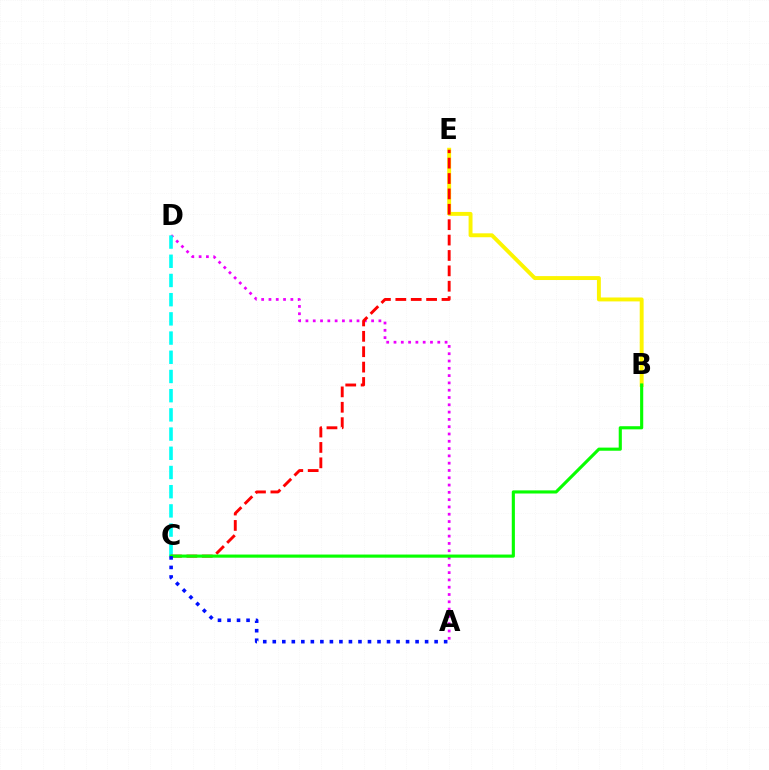{('B', 'E'): [{'color': '#fcf500', 'line_style': 'solid', 'thickness': 2.82}], ('A', 'D'): [{'color': '#ee00ff', 'line_style': 'dotted', 'thickness': 1.98}], ('C', 'D'): [{'color': '#00fff6', 'line_style': 'dashed', 'thickness': 2.61}], ('C', 'E'): [{'color': '#ff0000', 'line_style': 'dashed', 'thickness': 2.09}], ('B', 'C'): [{'color': '#08ff00', 'line_style': 'solid', 'thickness': 2.25}], ('A', 'C'): [{'color': '#0010ff', 'line_style': 'dotted', 'thickness': 2.59}]}